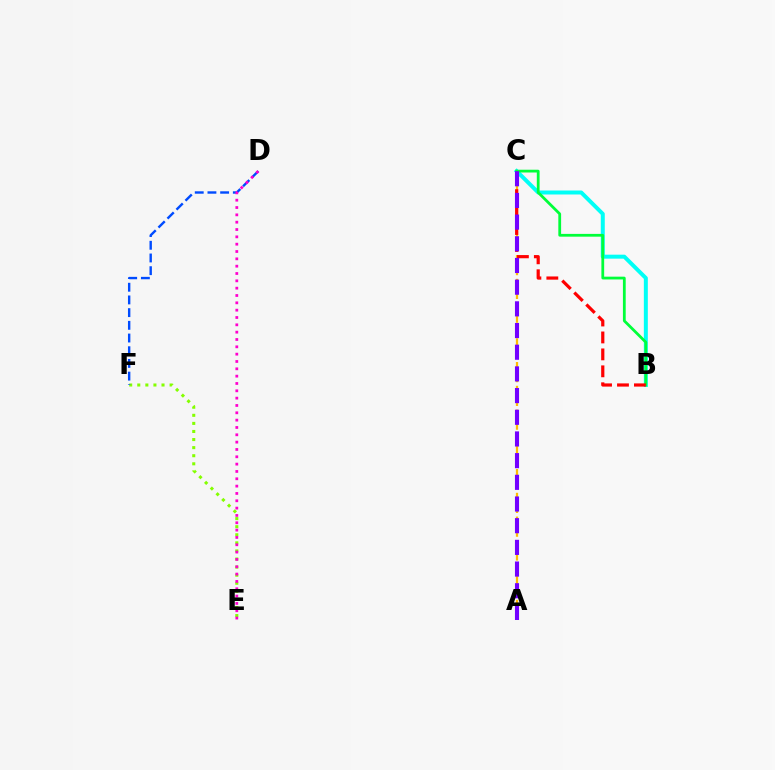{('E', 'F'): [{'color': '#84ff00', 'line_style': 'dotted', 'thickness': 2.2}], ('A', 'C'): [{'color': '#ffbd00', 'line_style': 'dashed', 'thickness': 1.62}, {'color': '#7200ff', 'line_style': 'dashed', 'thickness': 2.95}], ('B', 'C'): [{'color': '#00fff6', 'line_style': 'solid', 'thickness': 2.86}, {'color': '#00ff39', 'line_style': 'solid', 'thickness': 2.0}, {'color': '#ff0000', 'line_style': 'dashed', 'thickness': 2.3}], ('D', 'F'): [{'color': '#004bff', 'line_style': 'dashed', 'thickness': 1.72}], ('D', 'E'): [{'color': '#ff00cf', 'line_style': 'dotted', 'thickness': 1.99}]}